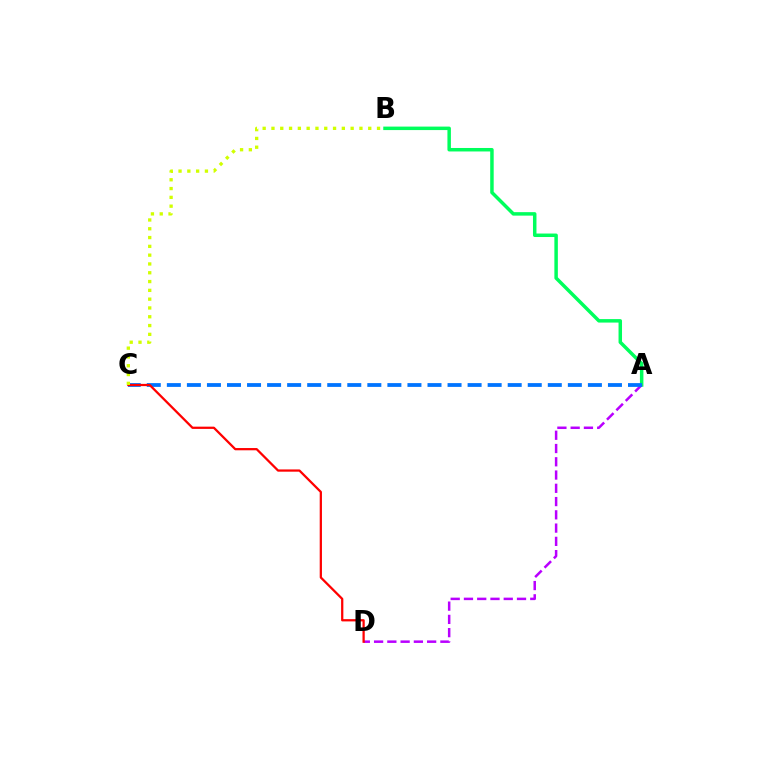{('A', 'B'): [{'color': '#00ff5c', 'line_style': 'solid', 'thickness': 2.51}], ('A', 'D'): [{'color': '#b900ff', 'line_style': 'dashed', 'thickness': 1.8}], ('A', 'C'): [{'color': '#0074ff', 'line_style': 'dashed', 'thickness': 2.72}], ('C', 'D'): [{'color': '#ff0000', 'line_style': 'solid', 'thickness': 1.62}], ('B', 'C'): [{'color': '#d1ff00', 'line_style': 'dotted', 'thickness': 2.39}]}